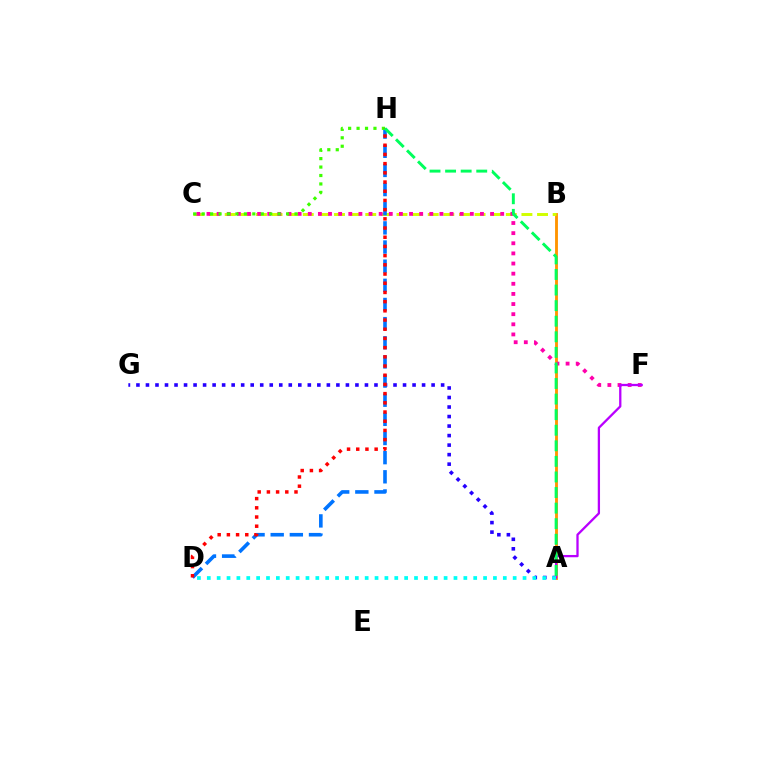{('A', 'B'): [{'color': '#ff9400', 'line_style': 'solid', 'thickness': 2.06}], ('B', 'C'): [{'color': '#d1ff00', 'line_style': 'dashed', 'thickness': 2.12}], ('A', 'G'): [{'color': '#2500ff', 'line_style': 'dotted', 'thickness': 2.59}], ('D', 'H'): [{'color': '#0074ff', 'line_style': 'dashed', 'thickness': 2.6}, {'color': '#ff0000', 'line_style': 'dotted', 'thickness': 2.5}], ('C', 'F'): [{'color': '#ff00ac', 'line_style': 'dotted', 'thickness': 2.75}], ('C', 'H'): [{'color': '#3dff00', 'line_style': 'dotted', 'thickness': 2.29}], ('A', 'F'): [{'color': '#b900ff', 'line_style': 'solid', 'thickness': 1.65}], ('A', 'D'): [{'color': '#00fff6', 'line_style': 'dotted', 'thickness': 2.68}], ('A', 'H'): [{'color': '#00ff5c', 'line_style': 'dashed', 'thickness': 2.12}]}